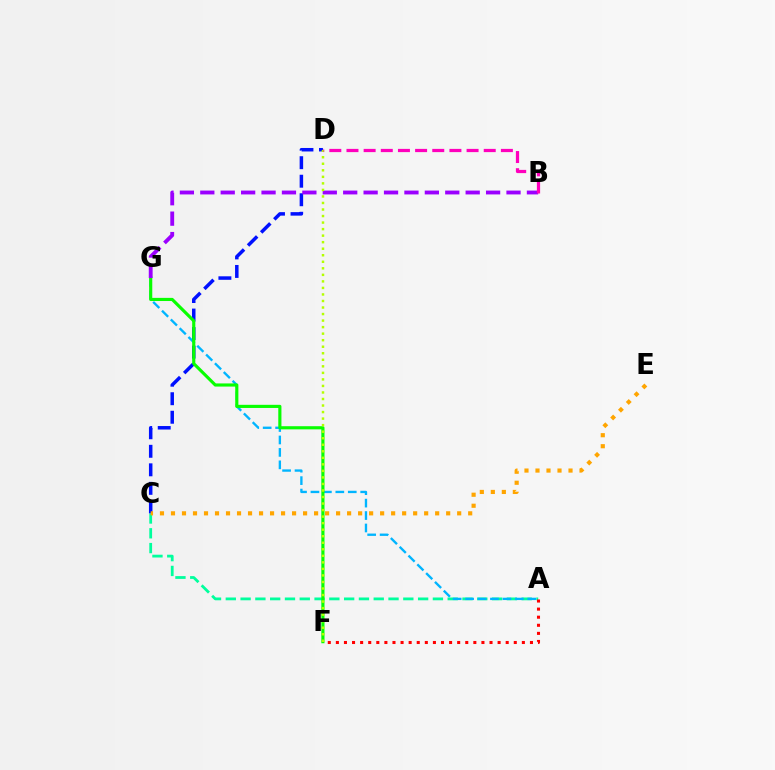{('A', 'C'): [{'color': '#00ff9d', 'line_style': 'dashed', 'thickness': 2.01}], ('C', 'D'): [{'color': '#0010ff', 'line_style': 'dashed', 'thickness': 2.52}], ('A', 'G'): [{'color': '#00b5ff', 'line_style': 'dashed', 'thickness': 1.69}], ('F', 'G'): [{'color': '#08ff00', 'line_style': 'solid', 'thickness': 2.26}], ('A', 'F'): [{'color': '#ff0000', 'line_style': 'dotted', 'thickness': 2.2}], ('C', 'E'): [{'color': '#ffa500', 'line_style': 'dotted', 'thickness': 2.99}], ('B', 'G'): [{'color': '#9b00ff', 'line_style': 'dashed', 'thickness': 2.77}], ('D', 'F'): [{'color': '#b3ff00', 'line_style': 'dotted', 'thickness': 1.78}], ('B', 'D'): [{'color': '#ff00bd', 'line_style': 'dashed', 'thickness': 2.33}]}